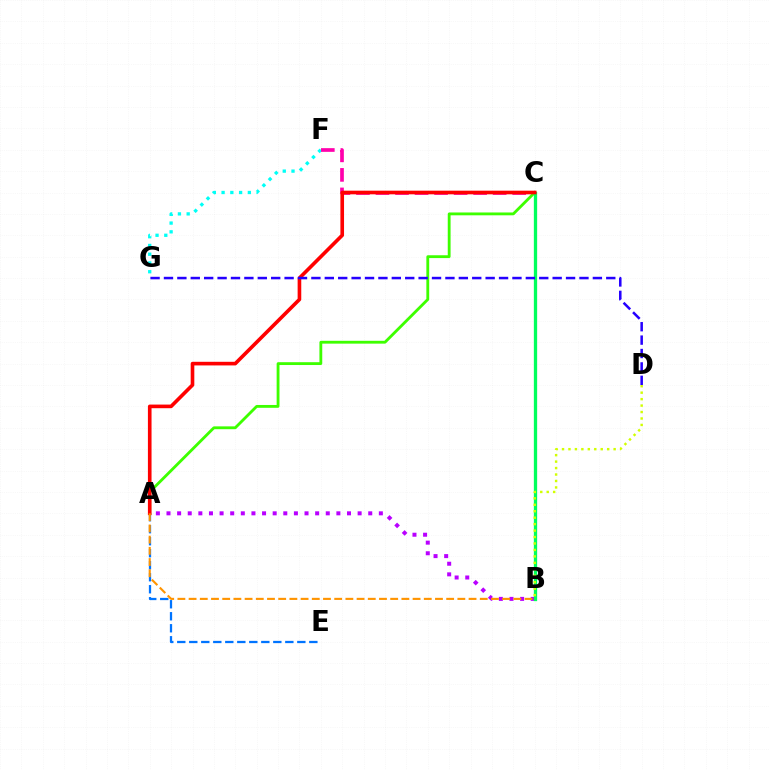{('A', 'E'): [{'color': '#0074ff', 'line_style': 'dashed', 'thickness': 1.63}], ('A', 'B'): [{'color': '#b900ff', 'line_style': 'dotted', 'thickness': 2.88}, {'color': '#ff9400', 'line_style': 'dashed', 'thickness': 1.52}], ('F', 'G'): [{'color': '#00fff6', 'line_style': 'dotted', 'thickness': 2.38}], ('C', 'F'): [{'color': '#ff00ac', 'line_style': 'dashed', 'thickness': 2.65}], ('A', 'C'): [{'color': '#3dff00', 'line_style': 'solid', 'thickness': 2.04}, {'color': '#ff0000', 'line_style': 'solid', 'thickness': 2.62}], ('B', 'C'): [{'color': '#00ff5c', 'line_style': 'solid', 'thickness': 2.38}], ('D', 'G'): [{'color': '#2500ff', 'line_style': 'dashed', 'thickness': 1.82}], ('B', 'D'): [{'color': '#d1ff00', 'line_style': 'dotted', 'thickness': 1.75}]}